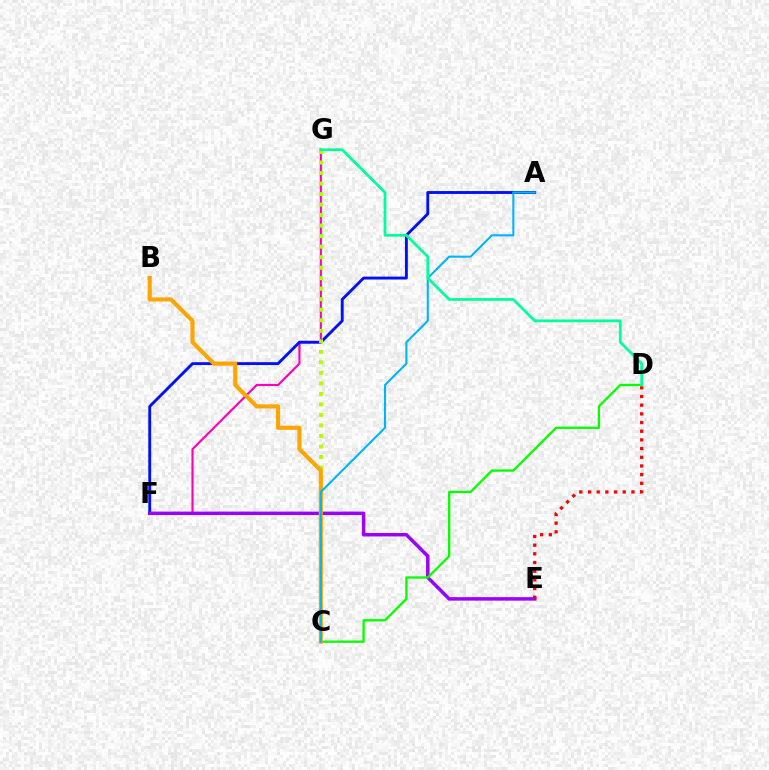{('F', 'G'): [{'color': '#ff00bd', 'line_style': 'solid', 'thickness': 1.54}], ('A', 'F'): [{'color': '#0010ff', 'line_style': 'solid', 'thickness': 2.07}], ('C', 'G'): [{'color': '#b3ff00', 'line_style': 'dotted', 'thickness': 2.86}], ('E', 'F'): [{'color': '#9b00ff', 'line_style': 'solid', 'thickness': 2.51}], ('C', 'D'): [{'color': '#08ff00', 'line_style': 'solid', 'thickness': 1.66}], ('B', 'C'): [{'color': '#ffa500', 'line_style': 'solid', 'thickness': 2.96}], ('D', 'E'): [{'color': '#ff0000', 'line_style': 'dotted', 'thickness': 2.36}], ('A', 'C'): [{'color': '#00b5ff', 'line_style': 'solid', 'thickness': 1.5}], ('D', 'G'): [{'color': '#00ff9d', 'line_style': 'solid', 'thickness': 1.98}]}